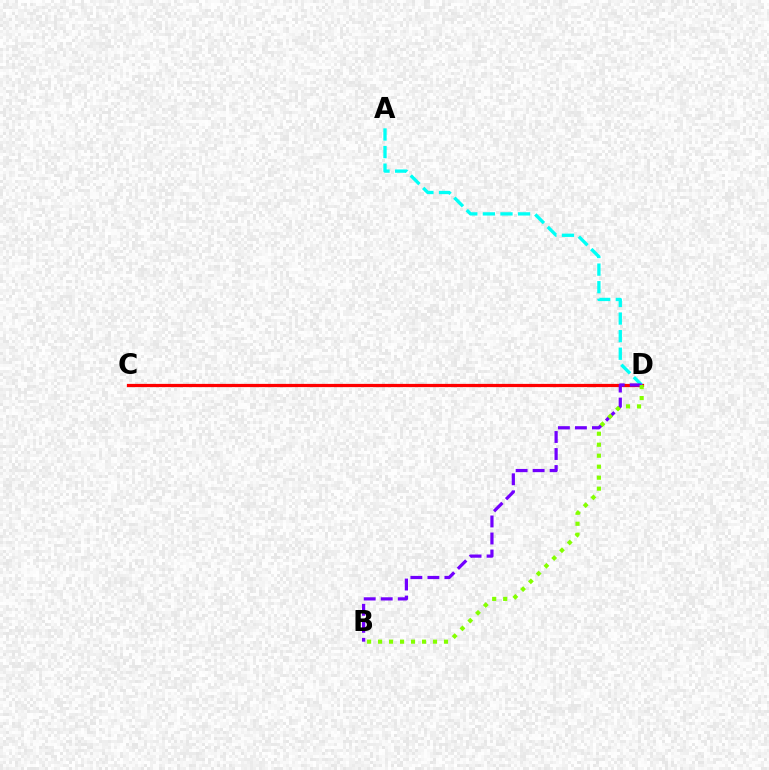{('C', 'D'): [{'color': '#ff0000', 'line_style': 'solid', 'thickness': 2.32}], ('A', 'D'): [{'color': '#00fff6', 'line_style': 'dashed', 'thickness': 2.39}], ('B', 'D'): [{'color': '#7200ff', 'line_style': 'dashed', 'thickness': 2.31}, {'color': '#84ff00', 'line_style': 'dotted', 'thickness': 2.99}]}